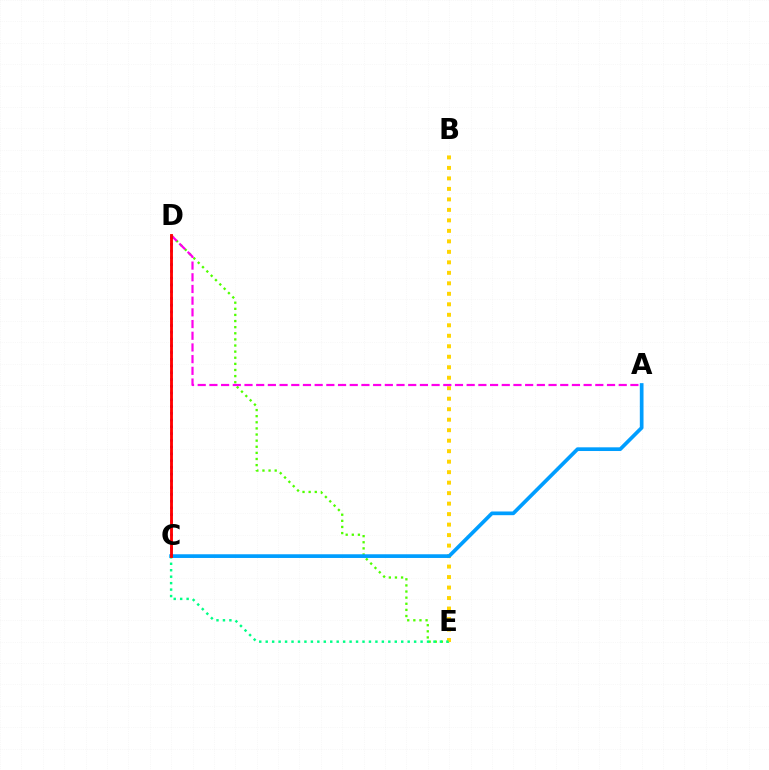{('D', 'E'): [{'color': '#4fff00', 'line_style': 'dotted', 'thickness': 1.66}], ('B', 'E'): [{'color': '#ffd500', 'line_style': 'dotted', 'thickness': 2.85}], ('A', 'C'): [{'color': '#009eff', 'line_style': 'solid', 'thickness': 2.66}], ('A', 'D'): [{'color': '#ff00ed', 'line_style': 'dashed', 'thickness': 1.59}], ('C', 'E'): [{'color': '#00ff86', 'line_style': 'dotted', 'thickness': 1.75}], ('C', 'D'): [{'color': '#3700ff', 'line_style': 'dotted', 'thickness': 1.84}, {'color': '#ff0000', 'line_style': 'solid', 'thickness': 2.05}]}